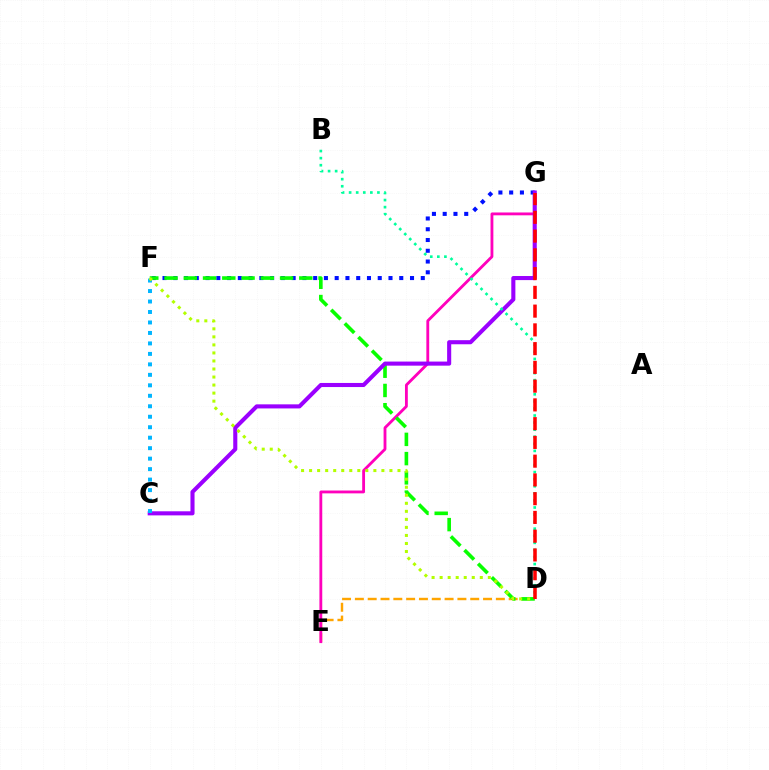{('D', 'E'): [{'color': '#ffa500', 'line_style': 'dashed', 'thickness': 1.74}], ('E', 'G'): [{'color': '#ff00bd', 'line_style': 'solid', 'thickness': 2.04}], ('F', 'G'): [{'color': '#0010ff', 'line_style': 'dotted', 'thickness': 2.92}], ('D', 'F'): [{'color': '#08ff00', 'line_style': 'dashed', 'thickness': 2.62}, {'color': '#b3ff00', 'line_style': 'dotted', 'thickness': 2.18}], ('C', 'G'): [{'color': '#9b00ff', 'line_style': 'solid', 'thickness': 2.94}], ('B', 'D'): [{'color': '#00ff9d', 'line_style': 'dotted', 'thickness': 1.92}], ('D', 'G'): [{'color': '#ff0000', 'line_style': 'dashed', 'thickness': 2.55}], ('C', 'F'): [{'color': '#00b5ff', 'line_style': 'dotted', 'thickness': 2.85}]}